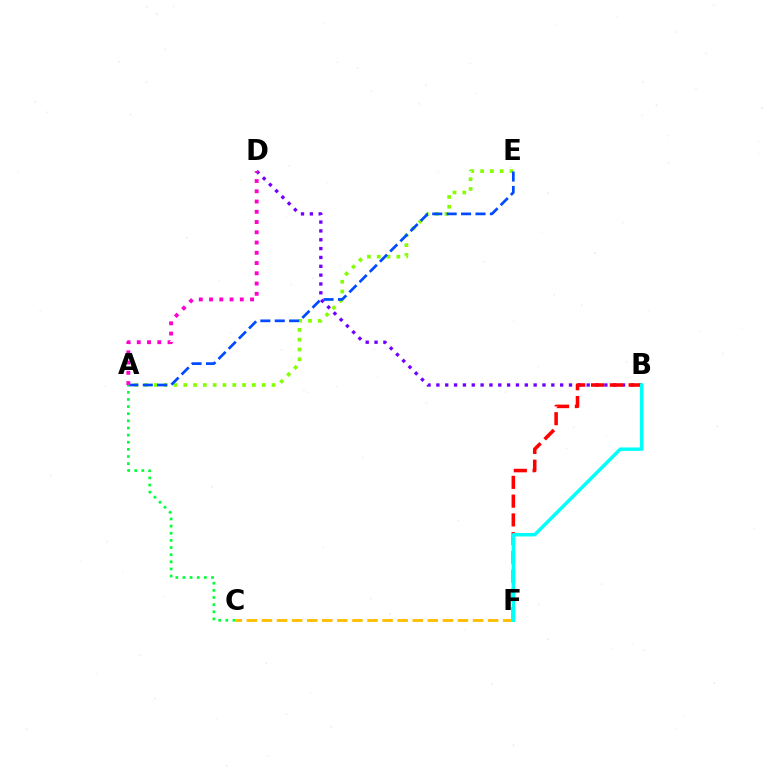{('A', 'E'): [{'color': '#84ff00', 'line_style': 'dotted', 'thickness': 2.66}, {'color': '#004bff', 'line_style': 'dashed', 'thickness': 1.96}], ('B', 'D'): [{'color': '#7200ff', 'line_style': 'dotted', 'thickness': 2.4}], ('B', 'F'): [{'color': '#ff0000', 'line_style': 'dashed', 'thickness': 2.55}, {'color': '#00fff6', 'line_style': 'solid', 'thickness': 2.49}], ('C', 'F'): [{'color': '#ffbd00', 'line_style': 'dashed', 'thickness': 2.05}], ('A', 'C'): [{'color': '#00ff39', 'line_style': 'dotted', 'thickness': 1.94}], ('A', 'D'): [{'color': '#ff00cf', 'line_style': 'dotted', 'thickness': 2.79}]}